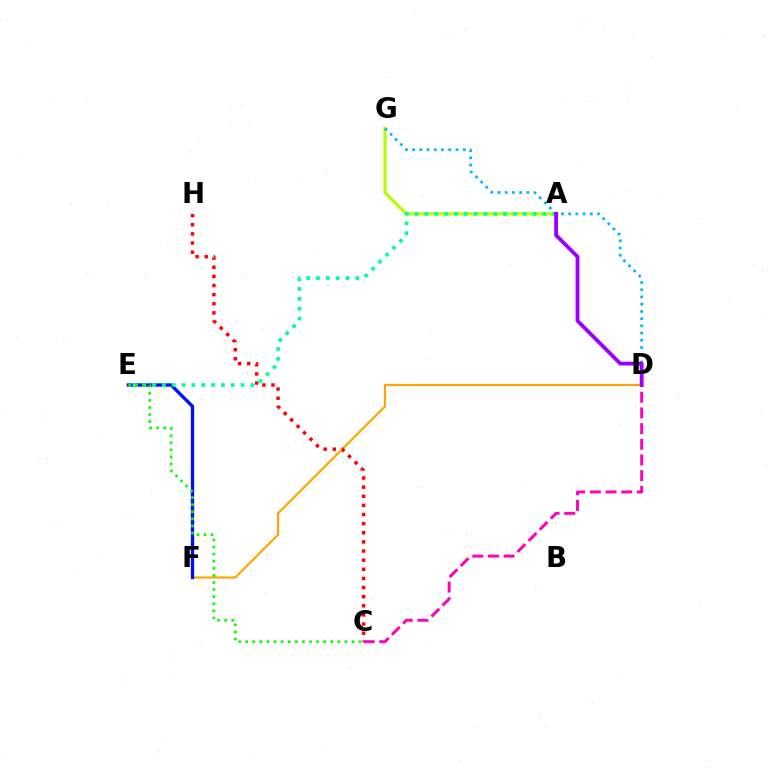{('D', 'F'): [{'color': '#ffa500', 'line_style': 'solid', 'thickness': 1.57}], ('A', 'G'): [{'color': '#b3ff00', 'line_style': 'solid', 'thickness': 2.24}], ('D', 'G'): [{'color': '#00b5ff', 'line_style': 'dotted', 'thickness': 1.96}], ('C', 'H'): [{'color': '#ff0000', 'line_style': 'dotted', 'thickness': 2.48}], ('E', 'F'): [{'color': '#0010ff', 'line_style': 'solid', 'thickness': 2.4}], ('A', 'E'): [{'color': '#00ff9d', 'line_style': 'dotted', 'thickness': 2.67}], ('C', 'D'): [{'color': '#ff00bd', 'line_style': 'dashed', 'thickness': 2.13}], ('C', 'E'): [{'color': '#08ff00', 'line_style': 'dotted', 'thickness': 1.92}], ('A', 'D'): [{'color': '#9b00ff', 'line_style': 'solid', 'thickness': 2.74}]}